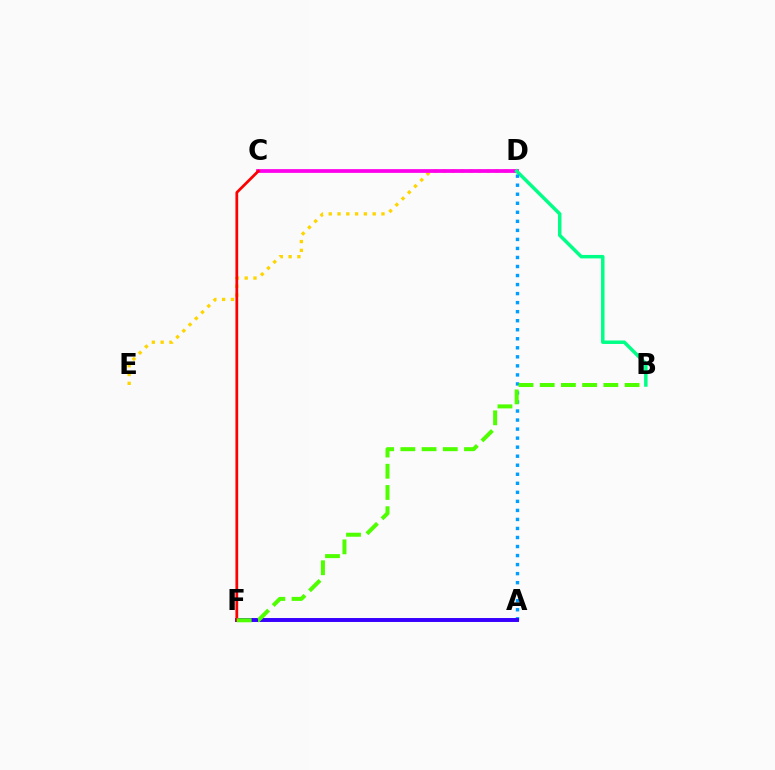{('D', 'E'): [{'color': '#ffd500', 'line_style': 'dotted', 'thickness': 2.39}], ('C', 'D'): [{'color': '#ff00ed', 'line_style': 'solid', 'thickness': 2.71}], ('B', 'D'): [{'color': '#00ff86', 'line_style': 'solid', 'thickness': 2.5}], ('A', 'D'): [{'color': '#009eff', 'line_style': 'dotted', 'thickness': 2.45}], ('A', 'F'): [{'color': '#3700ff', 'line_style': 'solid', 'thickness': 2.83}], ('C', 'F'): [{'color': '#ff0000', 'line_style': 'solid', 'thickness': 1.98}], ('B', 'F'): [{'color': '#4fff00', 'line_style': 'dashed', 'thickness': 2.88}]}